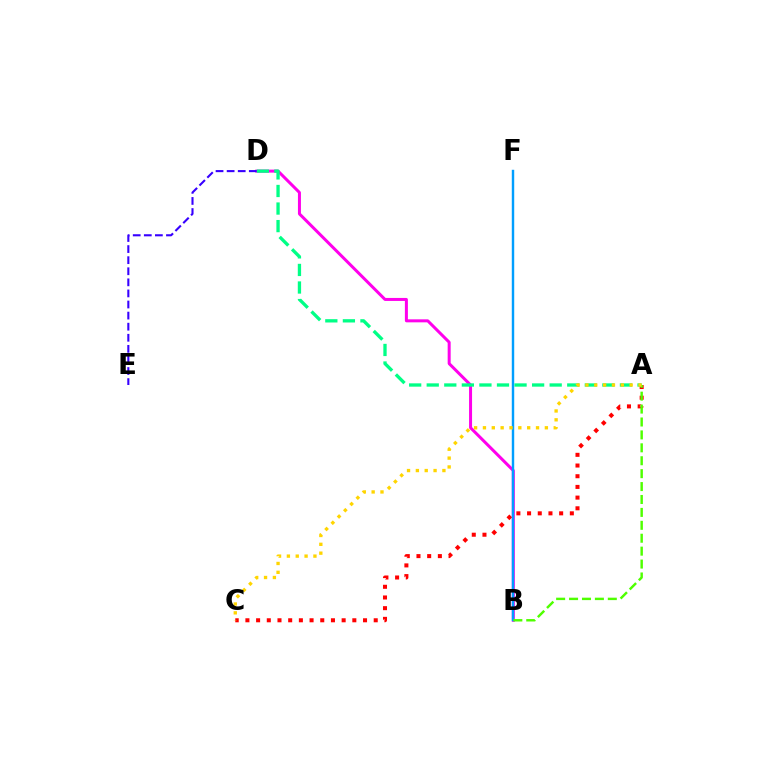{('B', 'D'): [{'color': '#ff00ed', 'line_style': 'solid', 'thickness': 2.16}], ('A', 'C'): [{'color': '#ff0000', 'line_style': 'dotted', 'thickness': 2.91}, {'color': '#ffd500', 'line_style': 'dotted', 'thickness': 2.4}], ('B', 'F'): [{'color': '#009eff', 'line_style': 'solid', 'thickness': 1.75}], ('A', 'D'): [{'color': '#00ff86', 'line_style': 'dashed', 'thickness': 2.39}], ('D', 'E'): [{'color': '#3700ff', 'line_style': 'dashed', 'thickness': 1.51}], ('A', 'B'): [{'color': '#4fff00', 'line_style': 'dashed', 'thickness': 1.75}]}